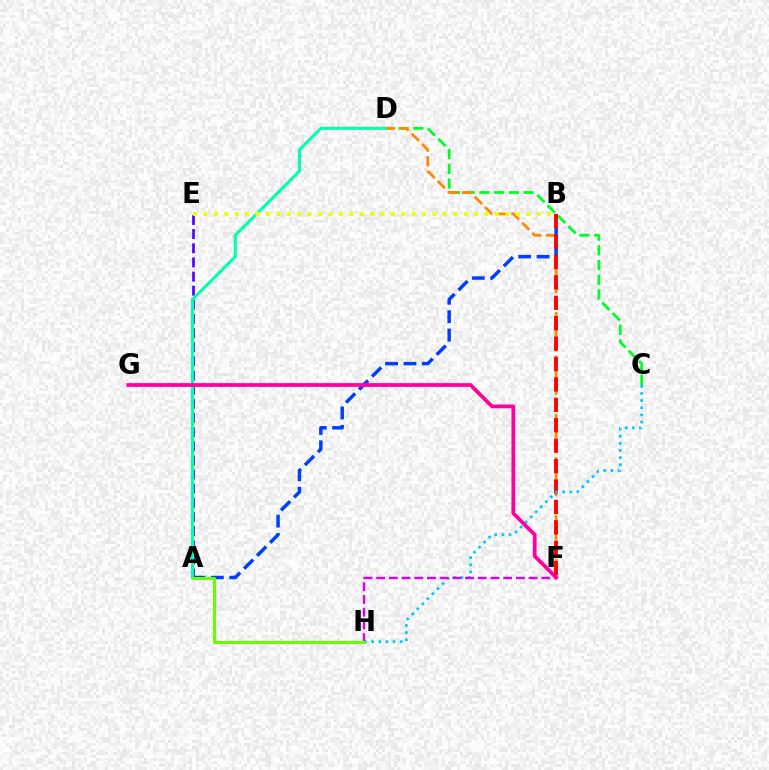{('C', 'D'): [{'color': '#00ff27', 'line_style': 'dashed', 'thickness': 2.0}], ('D', 'F'): [{'color': '#ff8800', 'line_style': 'dashed', 'thickness': 1.97}], ('A', 'B'): [{'color': '#003fff', 'line_style': 'dashed', 'thickness': 2.5}], ('A', 'E'): [{'color': '#4f00ff', 'line_style': 'dashed', 'thickness': 1.92}], ('B', 'F'): [{'color': '#ff0000', 'line_style': 'dashed', 'thickness': 2.77}], ('C', 'H'): [{'color': '#00c7ff', 'line_style': 'dotted', 'thickness': 1.94}], ('A', 'D'): [{'color': '#00ffaf', 'line_style': 'solid', 'thickness': 2.19}], ('F', 'H'): [{'color': '#d600ff', 'line_style': 'dashed', 'thickness': 1.73}], ('F', 'G'): [{'color': '#ff00a0', 'line_style': 'solid', 'thickness': 2.7}], ('A', 'H'): [{'color': '#66ff00', 'line_style': 'solid', 'thickness': 2.22}], ('B', 'E'): [{'color': '#eeff00', 'line_style': 'dotted', 'thickness': 2.83}]}